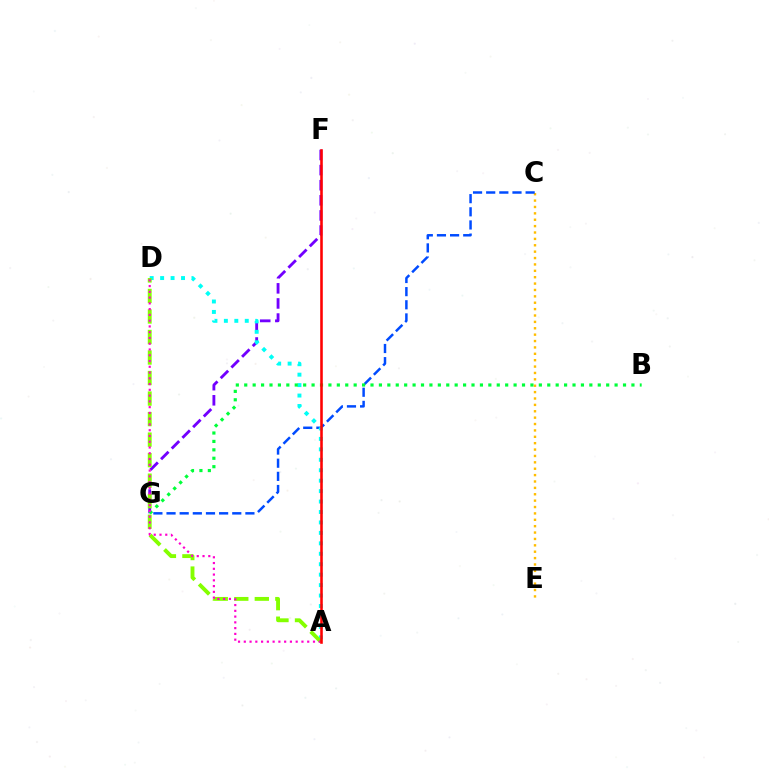{('C', 'E'): [{'color': '#ffbd00', 'line_style': 'dotted', 'thickness': 1.73}], ('F', 'G'): [{'color': '#7200ff', 'line_style': 'dashed', 'thickness': 2.05}], ('C', 'G'): [{'color': '#004bff', 'line_style': 'dashed', 'thickness': 1.79}], ('A', 'D'): [{'color': '#00fff6', 'line_style': 'dotted', 'thickness': 2.84}, {'color': '#84ff00', 'line_style': 'dashed', 'thickness': 2.79}, {'color': '#ff00cf', 'line_style': 'dotted', 'thickness': 1.57}], ('B', 'G'): [{'color': '#00ff39', 'line_style': 'dotted', 'thickness': 2.29}], ('A', 'F'): [{'color': '#ff0000', 'line_style': 'solid', 'thickness': 1.86}]}